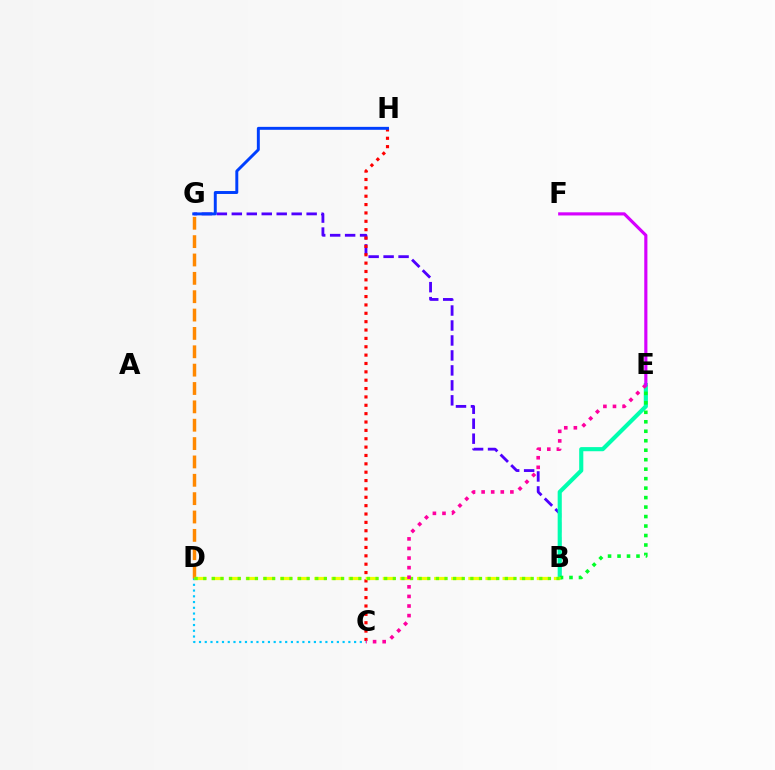{('B', 'G'): [{'color': '#4f00ff', 'line_style': 'dashed', 'thickness': 2.03}], ('C', 'H'): [{'color': '#ff0000', 'line_style': 'dotted', 'thickness': 2.27}], ('C', 'D'): [{'color': '#00c7ff', 'line_style': 'dotted', 'thickness': 1.56}], ('B', 'E'): [{'color': '#00ffaf', 'line_style': 'solid', 'thickness': 2.97}, {'color': '#00ff27', 'line_style': 'dotted', 'thickness': 2.58}], ('D', 'G'): [{'color': '#ff8800', 'line_style': 'dashed', 'thickness': 2.49}], ('B', 'D'): [{'color': '#eeff00', 'line_style': 'dashed', 'thickness': 2.32}, {'color': '#66ff00', 'line_style': 'dotted', 'thickness': 2.34}], ('C', 'E'): [{'color': '#ff00a0', 'line_style': 'dotted', 'thickness': 2.61}], ('E', 'F'): [{'color': '#d600ff', 'line_style': 'solid', 'thickness': 2.26}], ('G', 'H'): [{'color': '#003fff', 'line_style': 'solid', 'thickness': 2.12}]}